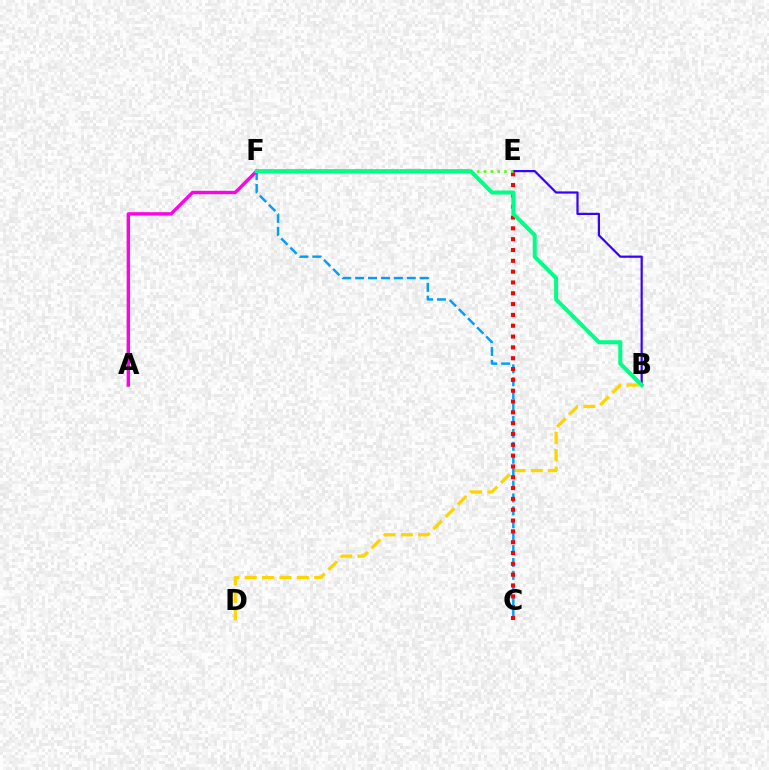{('B', 'D'): [{'color': '#ffd500', 'line_style': 'dashed', 'thickness': 2.36}], ('C', 'F'): [{'color': '#009eff', 'line_style': 'dashed', 'thickness': 1.75}], ('C', 'E'): [{'color': '#ff0000', 'line_style': 'dotted', 'thickness': 2.94}], ('A', 'F'): [{'color': '#ff00ed', 'line_style': 'solid', 'thickness': 2.43}], ('B', 'E'): [{'color': '#3700ff', 'line_style': 'solid', 'thickness': 1.59}], ('E', 'F'): [{'color': '#4fff00', 'line_style': 'dotted', 'thickness': 1.85}], ('B', 'F'): [{'color': '#00ff86', 'line_style': 'solid', 'thickness': 2.88}]}